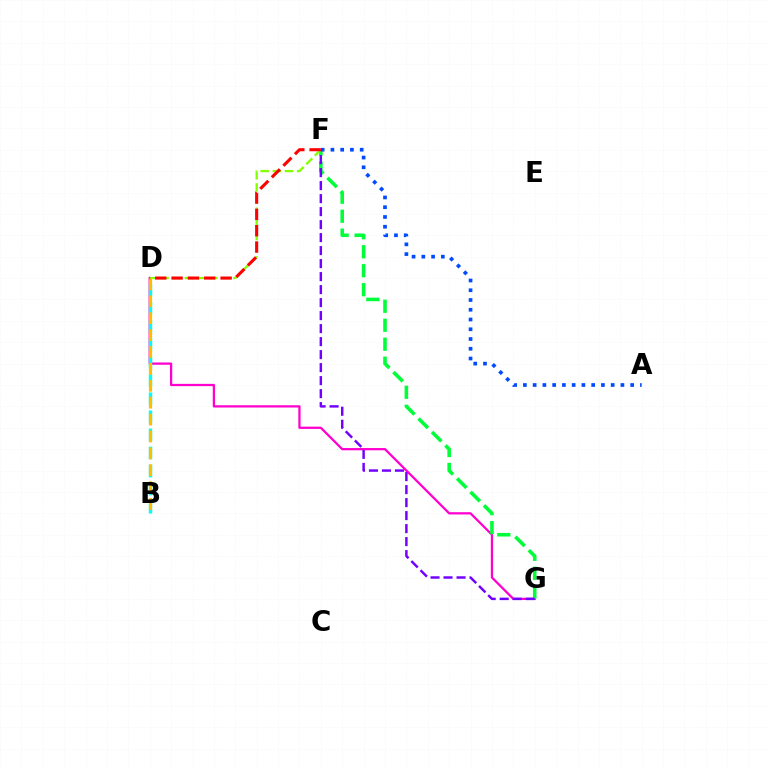{('D', 'G'): [{'color': '#ff00cf', 'line_style': 'solid', 'thickness': 1.63}], ('B', 'D'): [{'color': '#00fff6', 'line_style': 'dashed', 'thickness': 2.46}, {'color': '#ffbd00', 'line_style': 'dashed', 'thickness': 2.3}], ('F', 'G'): [{'color': '#00ff39', 'line_style': 'dashed', 'thickness': 2.58}, {'color': '#7200ff', 'line_style': 'dashed', 'thickness': 1.77}], ('A', 'F'): [{'color': '#004bff', 'line_style': 'dotted', 'thickness': 2.65}], ('D', 'F'): [{'color': '#84ff00', 'line_style': 'dashed', 'thickness': 1.65}, {'color': '#ff0000', 'line_style': 'dashed', 'thickness': 2.22}]}